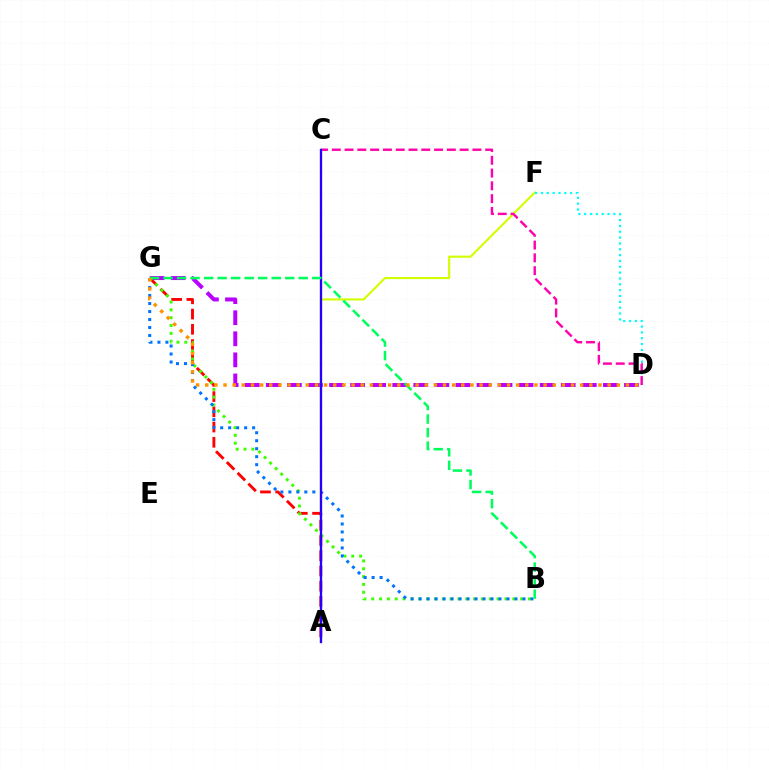{('D', 'G'): [{'color': '#b900ff', 'line_style': 'dashed', 'thickness': 2.86}, {'color': '#ff9400', 'line_style': 'dotted', 'thickness': 2.48}], ('A', 'F'): [{'color': '#d1ff00', 'line_style': 'solid', 'thickness': 1.53}], ('D', 'F'): [{'color': '#00fff6', 'line_style': 'dotted', 'thickness': 1.59}], ('A', 'G'): [{'color': '#ff0000', 'line_style': 'dashed', 'thickness': 2.07}], ('B', 'G'): [{'color': '#3dff00', 'line_style': 'dotted', 'thickness': 2.13}, {'color': '#0074ff', 'line_style': 'dotted', 'thickness': 2.17}, {'color': '#00ff5c', 'line_style': 'dashed', 'thickness': 1.84}], ('C', 'D'): [{'color': '#ff00ac', 'line_style': 'dashed', 'thickness': 1.74}], ('A', 'C'): [{'color': '#2500ff', 'line_style': 'solid', 'thickness': 1.67}]}